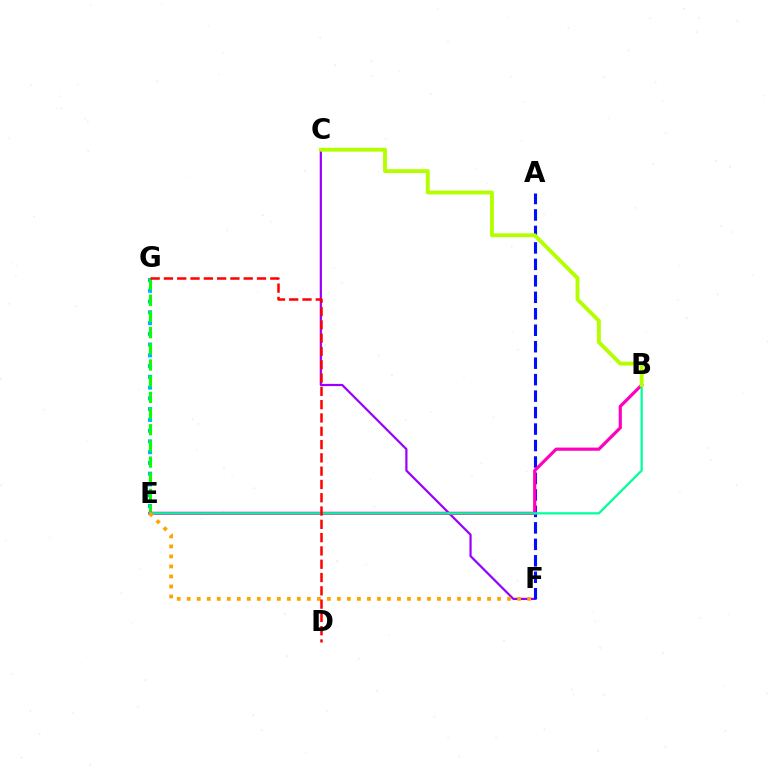{('C', 'F'): [{'color': '#9b00ff', 'line_style': 'solid', 'thickness': 1.59}], ('E', 'G'): [{'color': '#00b5ff', 'line_style': 'dotted', 'thickness': 2.92}, {'color': '#08ff00', 'line_style': 'dashed', 'thickness': 2.2}], ('A', 'F'): [{'color': '#0010ff', 'line_style': 'dashed', 'thickness': 2.24}], ('B', 'E'): [{'color': '#ff00bd', 'line_style': 'solid', 'thickness': 2.28}, {'color': '#00ff9d', 'line_style': 'solid', 'thickness': 1.62}], ('E', 'F'): [{'color': '#ffa500', 'line_style': 'dotted', 'thickness': 2.72}], ('B', 'C'): [{'color': '#b3ff00', 'line_style': 'solid', 'thickness': 2.79}], ('D', 'G'): [{'color': '#ff0000', 'line_style': 'dashed', 'thickness': 1.81}]}